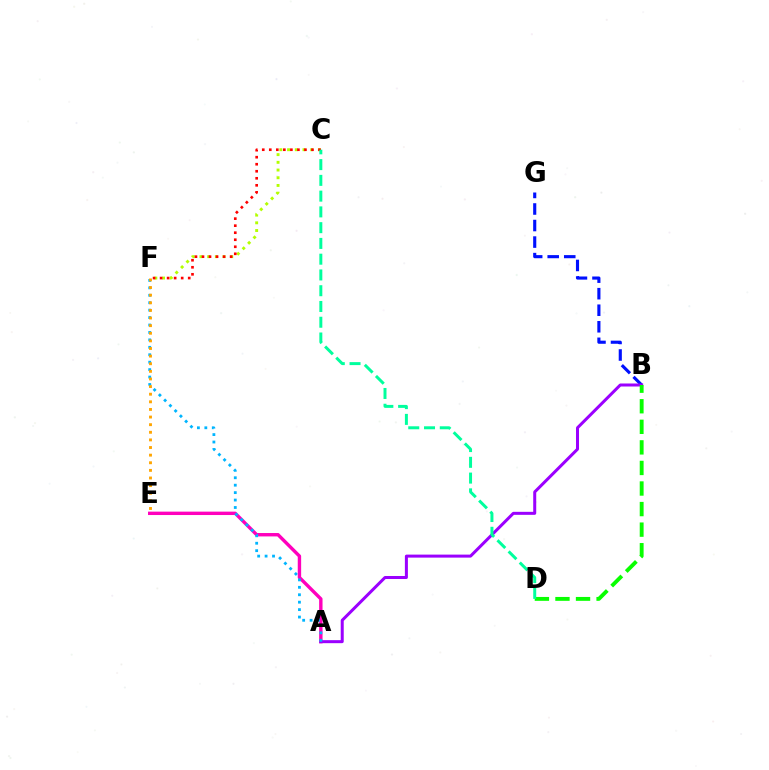{('A', 'E'): [{'color': '#ff00bd', 'line_style': 'solid', 'thickness': 2.44}], ('B', 'G'): [{'color': '#0010ff', 'line_style': 'dashed', 'thickness': 2.25}], ('A', 'B'): [{'color': '#9b00ff', 'line_style': 'solid', 'thickness': 2.17}], ('B', 'D'): [{'color': '#08ff00', 'line_style': 'dashed', 'thickness': 2.79}], ('A', 'F'): [{'color': '#00b5ff', 'line_style': 'dotted', 'thickness': 2.02}], ('C', 'F'): [{'color': '#b3ff00', 'line_style': 'dotted', 'thickness': 2.09}, {'color': '#ff0000', 'line_style': 'dotted', 'thickness': 1.91}], ('E', 'F'): [{'color': '#ffa500', 'line_style': 'dotted', 'thickness': 2.07}], ('C', 'D'): [{'color': '#00ff9d', 'line_style': 'dashed', 'thickness': 2.14}]}